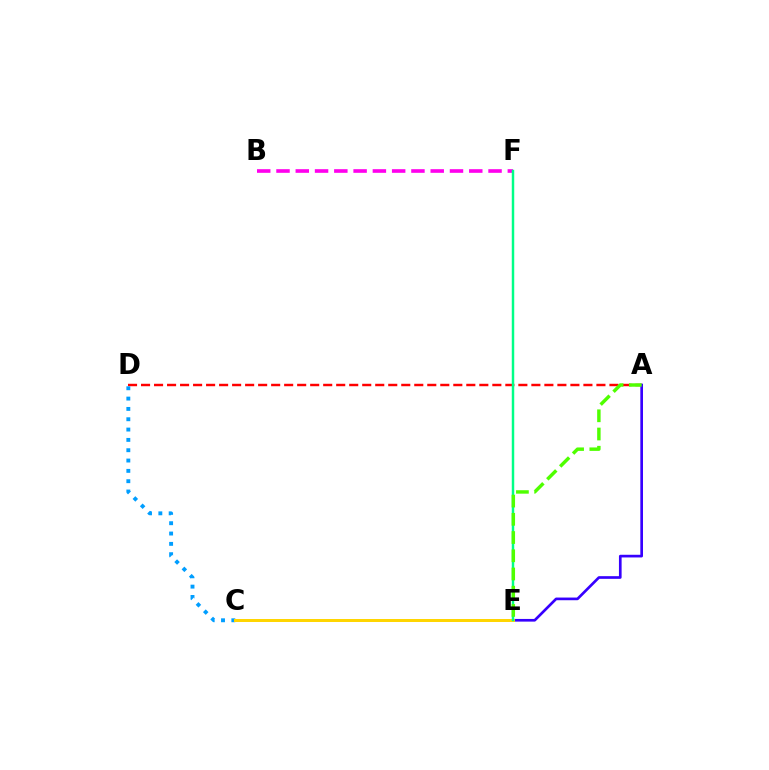{('A', 'D'): [{'color': '#ff0000', 'line_style': 'dashed', 'thickness': 1.77}], ('A', 'E'): [{'color': '#3700ff', 'line_style': 'solid', 'thickness': 1.92}, {'color': '#4fff00', 'line_style': 'dashed', 'thickness': 2.48}], ('C', 'D'): [{'color': '#009eff', 'line_style': 'dotted', 'thickness': 2.81}], ('B', 'F'): [{'color': '#ff00ed', 'line_style': 'dashed', 'thickness': 2.62}], ('C', 'E'): [{'color': '#ffd500', 'line_style': 'solid', 'thickness': 2.15}], ('E', 'F'): [{'color': '#00ff86', 'line_style': 'solid', 'thickness': 1.77}]}